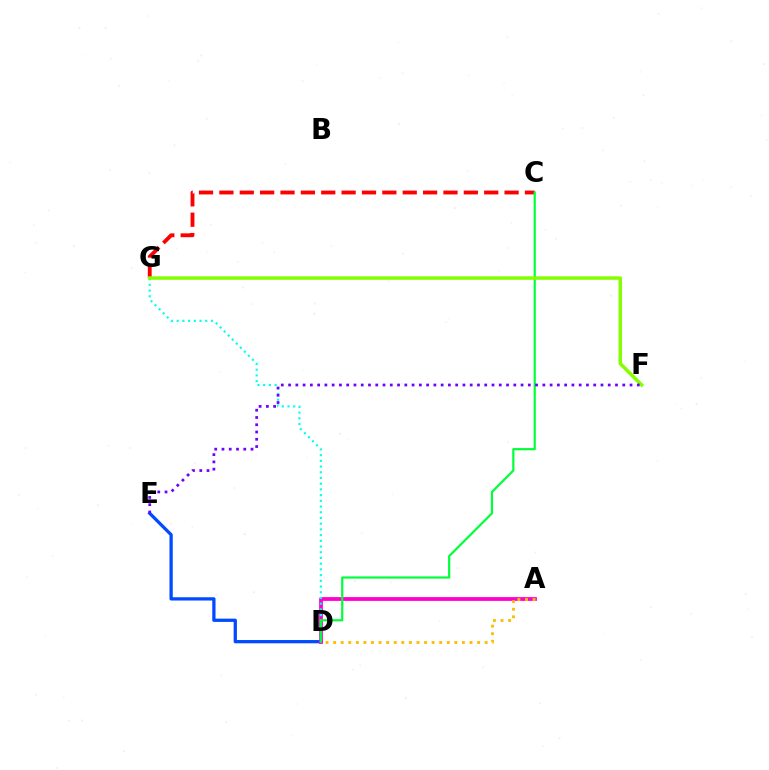{('D', 'E'): [{'color': '#004bff', 'line_style': 'solid', 'thickness': 2.35}], ('A', 'D'): [{'color': '#ff00cf', 'line_style': 'solid', 'thickness': 2.73}, {'color': '#ffbd00', 'line_style': 'dotted', 'thickness': 2.06}], ('C', 'G'): [{'color': '#ff0000', 'line_style': 'dashed', 'thickness': 2.77}], ('D', 'G'): [{'color': '#00fff6', 'line_style': 'dotted', 'thickness': 1.55}], ('C', 'D'): [{'color': '#00ff39', 'line_style': 'solid', 'thickness': 1.57}], ('F', 'G'): [{'color': '#84ff00', 'line_style': 'solid', 'thickness': 2.51}], ('E', 'F'): [{'color': '#7200ff', 'line_style': 'dotted', 'thickness': 1.97}]}